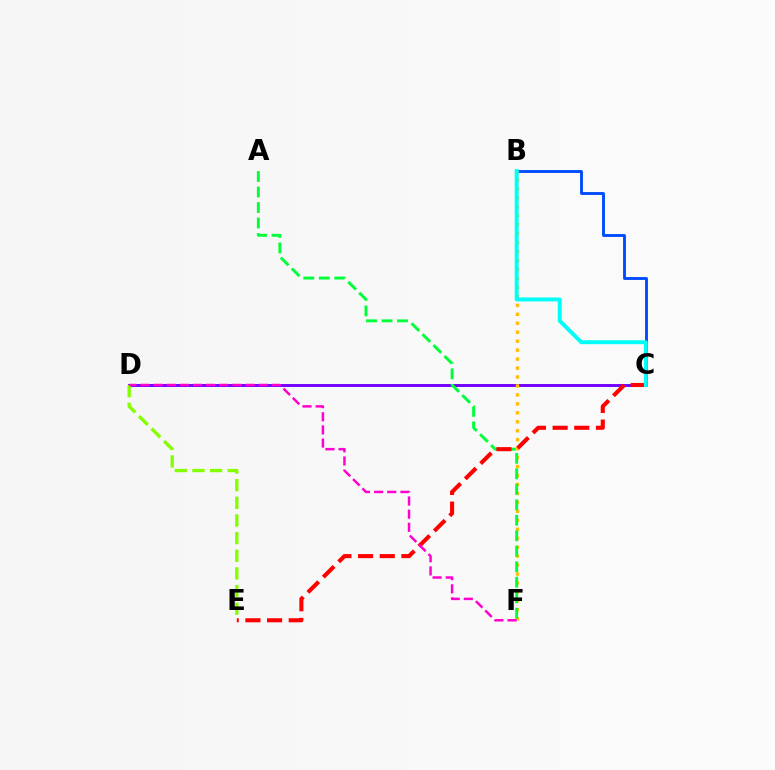{('B', 'C'): [{'color': '#004bff', 'line_style': 'solid', 'thickness': 2.07}, {'color': '#00fff6', 'line_style': 'solid', 'thickness': 2.83}], ('C', 'D'): [{'color': '#7200ff', 'line_style': 'solid', 'thickness': 2.1}], ('B', 'F'): [{'color': '#ffbd00', 'line_style': 'dotted', 'thickness': 2.43}], ('D', 'E'): [{'color': '#84ff00', 'line_style': 'dashed', 'thickness': 2.4}], ('A', 'F'): [{'color': '#00ff39', 'line_style': 'dashed', 'thickness': 2.1}], ('C', 'E'): [{'color': '#ff0000', 'line_style': 'dashed', 'thickness': 2.94}], ('D', 'F'): [{'color': '#ff00cf', 'line_style': 'dashed', 'thickness': 1.79}]}